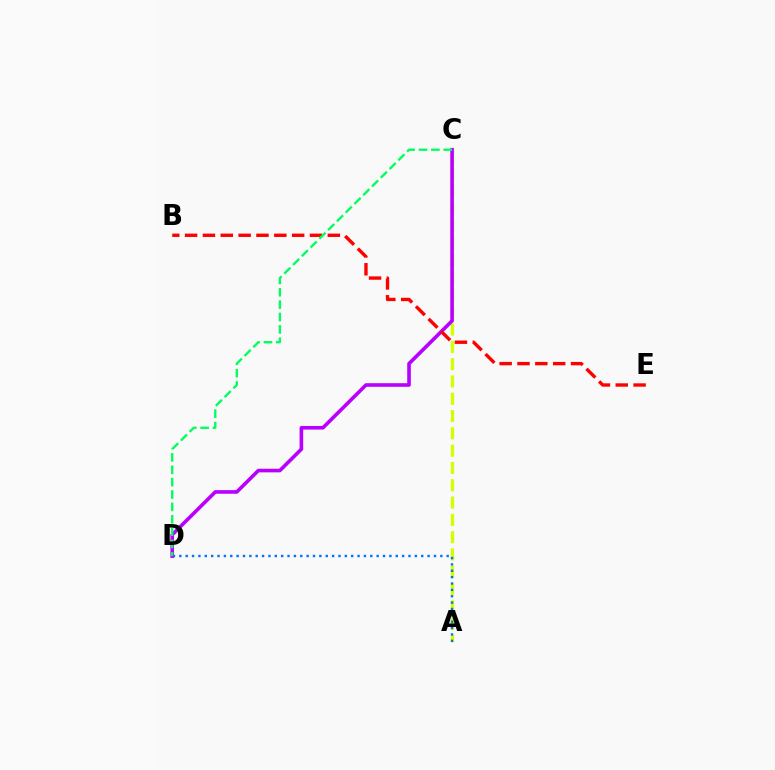{('A', 'C'): [{'color': '#d1ff00', 'line_style': 'dashed', 'thickness': 2.35}], ('A', 'D'): [{'color': '#0074ff', 'line_style': 'dotted', 'thickness': 1.73}], ('C', 'D'): [{'color': '#b900ff', 'line_style': 'solid', 'thickness': 2.61}, {'color': '#00ff5c', 'line_style': 'dashed', 'thickness': 1.68}], ('B', 'E'): [{'color': '#ff0000', 'line_style': 'dashed', 'thickness': 2.42}]}